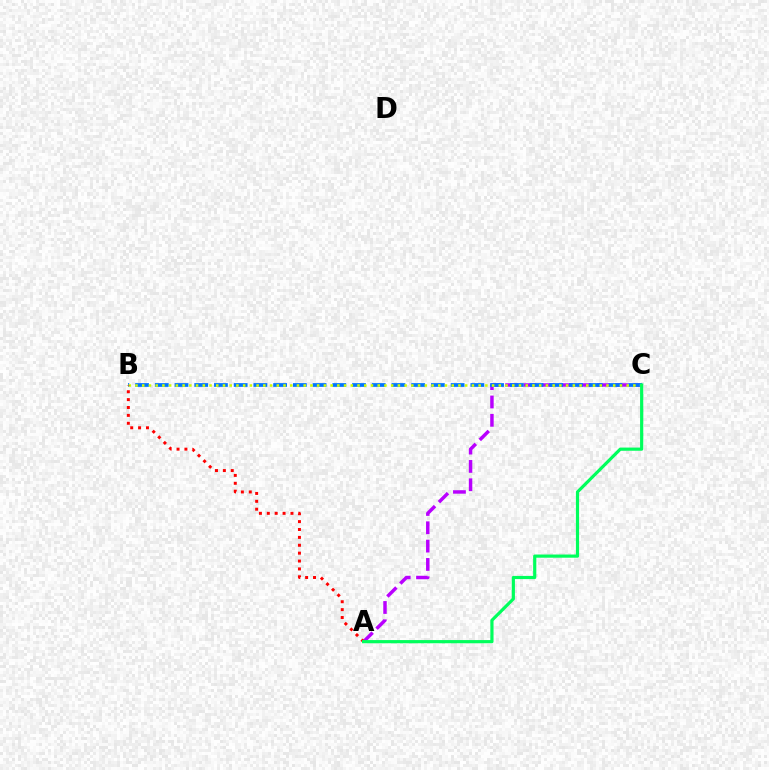{('A', 'C'): [{'color': '#b900ff', 'line_style': 'dashed', 'thickness': 2.49}, {'color': '#00ff5c', 'line_style': 'solid', 'thickness': 2.29}], ('B', 'C'): [{'color': '#0074ff', 'line_style': 'dashed', 'thickness': 2.68}, {'color': '#d1ff00', 'line_style': 'dotted', 'thickness': 1.83}], ('A', 'B'): [{'color': '#ff0000', 'line_style': 'dotted', 'thickness': 2.14}]}